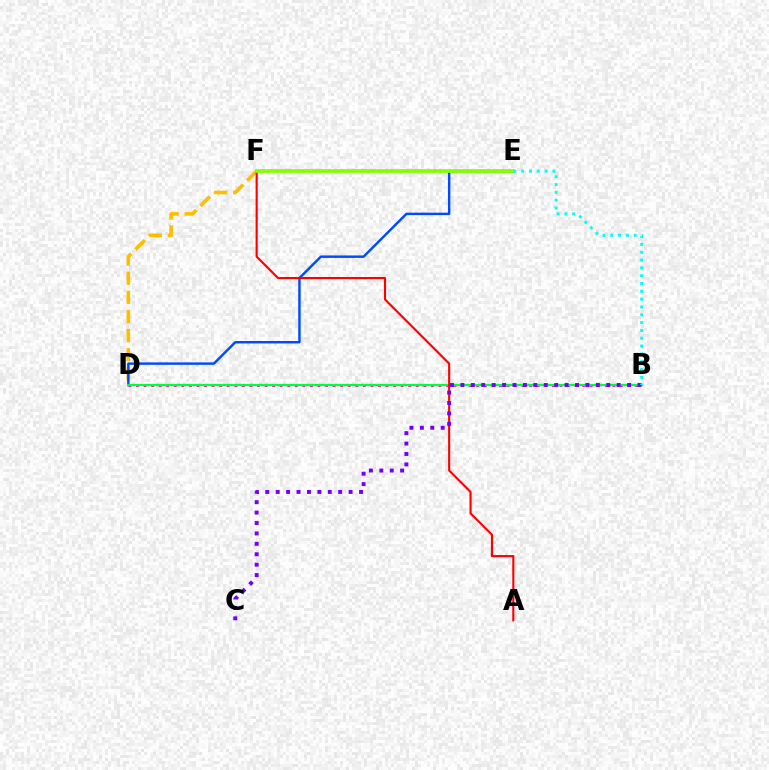{('B', 'D'): [{'color': '#ff00cf', 'line_style': 'dotted', 'thickness': 2.05}, {'color': '#00ff39', 'line_style': 'solid', 'thickness': 1.65}], ('D', 'F'): [{'color': '#ffbd00', 'line_style': 'dashed', 'thickness': 2.6}], ('D', 'E'): [{'color': '#004bff', 'line_style': 'solid', 'thickness': 1.76}], ('A', 'F'): [{'color': '#ff0000', 'line_style': 'solid', 'thickness': 1.53}], ('B', 'C'): [{'color': '#7200ff', 'line_style': 'dotted', 'thickness': 2.83}], ('E', 'F'): [{'color': '#84ff00', 'line_style': 'solid', 'thickness': 2.65}], ('B', 'E'): [{'color': '#00fff6', 'line_style': 'dotted', 'thickness': 2.12}]}